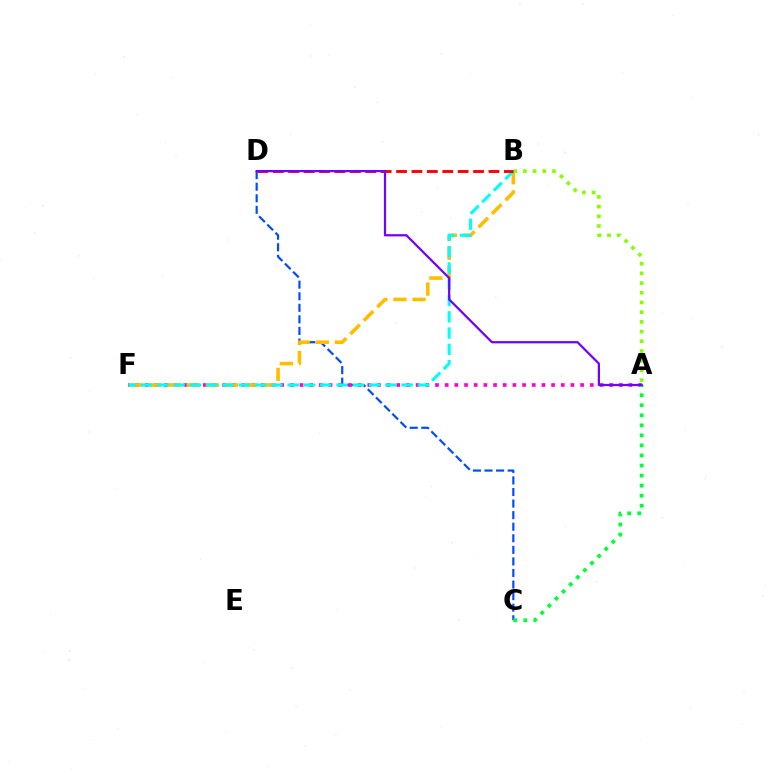{('C', 'D'): [{'color': '#004bff', 'line_style': 'dashed', 'thickness': 1.57}], ('A', 'F'): [{'color': '#ff00cf', 'line_style': 'dotted', 'thickness': 2.63}], ('B', 'F'): [{'color': '#ffbd00', 'line_style': 'dashed', 'thickness': 2.59}, {'color': '#00fff6', 'line_style': 'dashed', 'thickness': 2.21}], ('A', 'B'): [{'color': '#84ff00', 'line_style': 'dotted', 'thickness': 2.64}], ('A', 'C'): [{'color': '#00ff39', 'line_style': 'dotted', 'thickness': 2.73}], ('B', 'D'): [{'color': '#ff0000', 'line_style': 'dashed', 'thickness': 2.09}], ('A', 'D'): [{'color': '#7200ff', 'line_style': 'solid', 'thickness': 1.6}]}